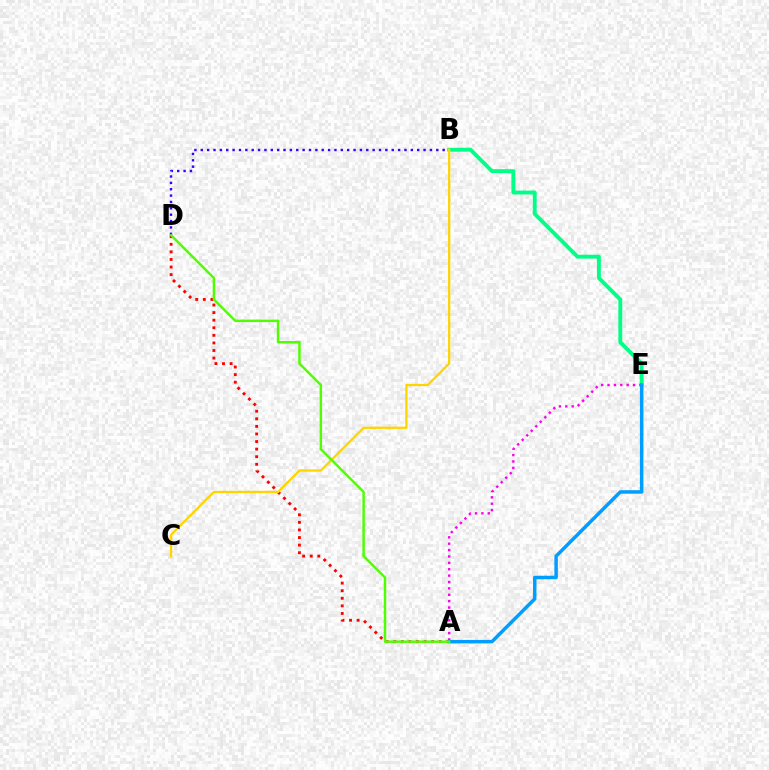{('B', 'D'): [{'color': '#3700ff', 'line_style': 'dotted', 'thickness': 1.73}], ('B', 'E'): [{'color': '#00ff86', 'line_style': 'solid', 'thickness': 2.8}], ('A', 'D'): [{'color': '#ff0000', 'line_style': 'dotted', 'thickness': 2.06}, {'color': '#4fff00', 'line_style': 'solid', 'thickness': 1.78}], ('A', 'E'): [{'color': '#ff00ed', 'line_style': 'dotted', 'thickness': 1.73}, {'color': '#009eff', 'line_style': 'solid', 'thickness': 2.51}], ('B', 'C'): [{'color': '#ffd500', 'line_style': 'solid', 'thickness': 1.63}]}